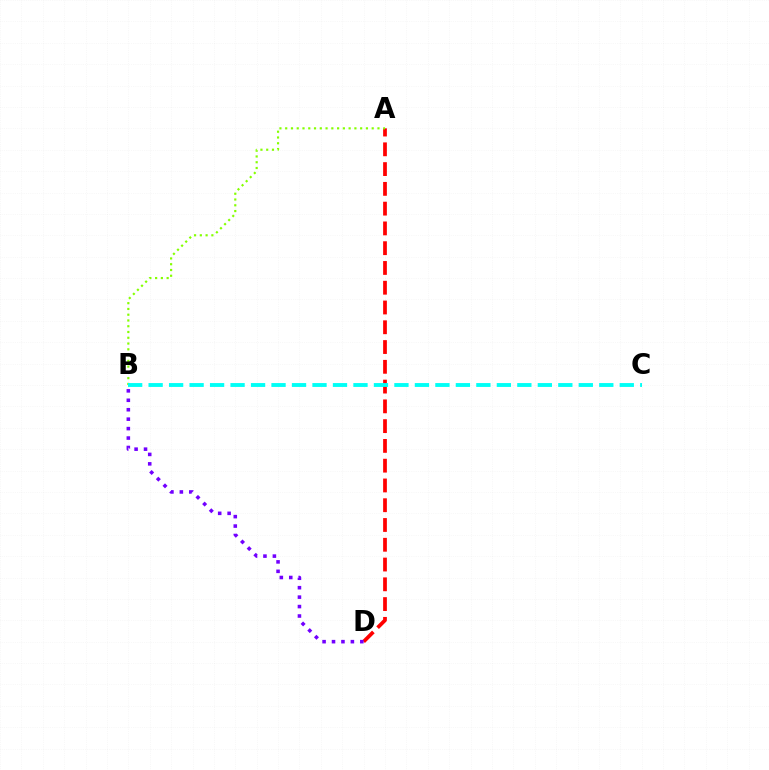{('A', 'D'): [{'color': '#ff0000', 'line_style': 'dashed', 'thickness': 2.69}], ('A', 'B'): [{'color': '#84ff00', 'line_style': 'dotted', 'thickness': 1.57}], ('B', 'D'): [{'color': '#7200ff', 'line_style': 'dotted', 'thickness': 2.56}], ('B', 'C'): [{'color': '#00fff6', 'line_style': 'dashed', 'thickness': 2.78}]}